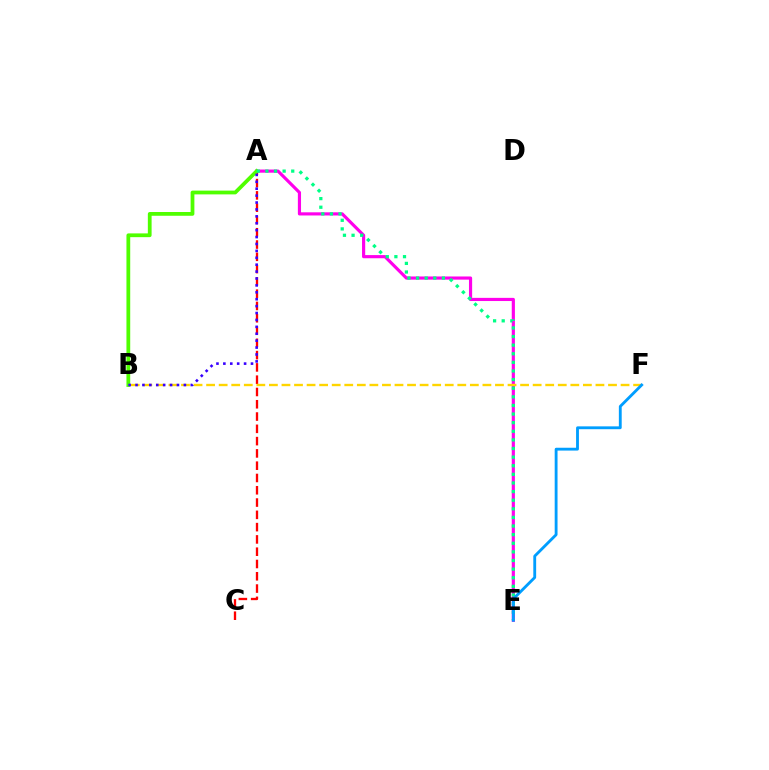{('A', 'C'): [{'color': '#ff0000', 'line_style': 'dashed', 'thickness': 1.67}], ('A', 'E'): [{'color': '#ff00ed', 'line_style': 'solid', 'thickness': 2.28}, {'color': '#00ff86', 'line_style': 'dotted', 'thickness': 2.34}], ('A', 'B'): [{'color': '#4fff00', 'line_style': 'solid', 'thickness': 2.71}, {'color': '#3700ff', 'line_style': 'dotted', 'thickness': 1.88}], ('B', 'F'): [{'color': '#ffd500', 'line_style': 'dashed', 'thickness': 1.71}], ('E', 'F'): [{'color': '#009eff', 'line_style': 'solid', 'thickness': 2.05}]}